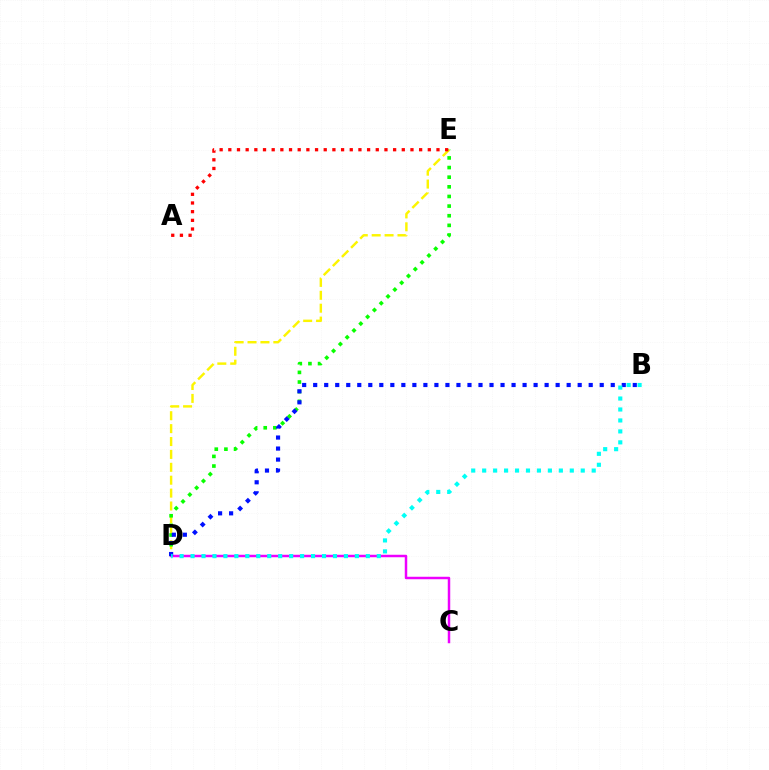{('D', 'E'): [{'color': '#fcf500', 'line_style': 'dashed', 'thickness': 1.75}, {'color': '#08ff00', 'line_style': 'dotted', 'thickness': 2.62}], ('C', 'D'): [{'color': '#ee00ff', 'line_style': 'solid', 'thickness': 1.78}], ('B', 'D'): [{'color': '#0010ff', 'line_style': 'dotted', 'thickness': 2.99}, {'color': '#00fff6', 'line_style': 'dotted', 'thickness': 2.98}], ('A', 'E'): [{'color': '#ff0000', 'line_style': 'dotted', 'thickness': 2.36}]}